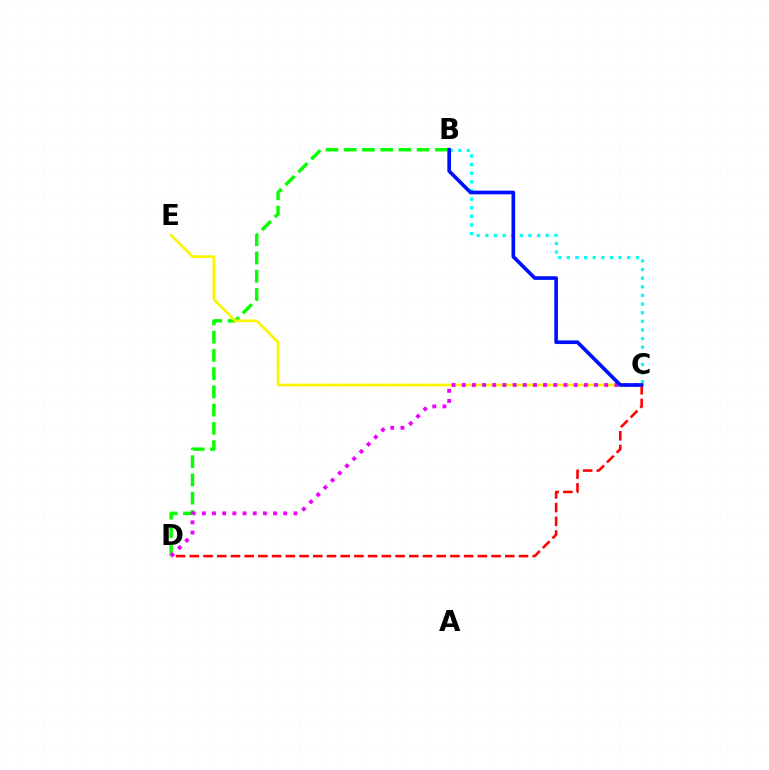{('B', 'D'): [{'color': '#08ff00', 'line_style': 'dashed', 'thickness': 2.48}], ('C', 'D'): [{'color': '#ff0000', 'line_style': 'dashed', 'thickness': 1.86}, {'color': '#ee00ff', 'line_style': 'dotted', 'thickness': 2.76}], ('C', 'E'): [{'color': '#fcf500', 'line_style': 'solid', 'thickness': 1.93}], ('B', 'C'): [{'color': '#00fff6', 'line_style': 'dotted', 'thickness': 2.34}, {'color': '#0010ff', 'line_style': 'solid', 'thickness': 2.64}]}